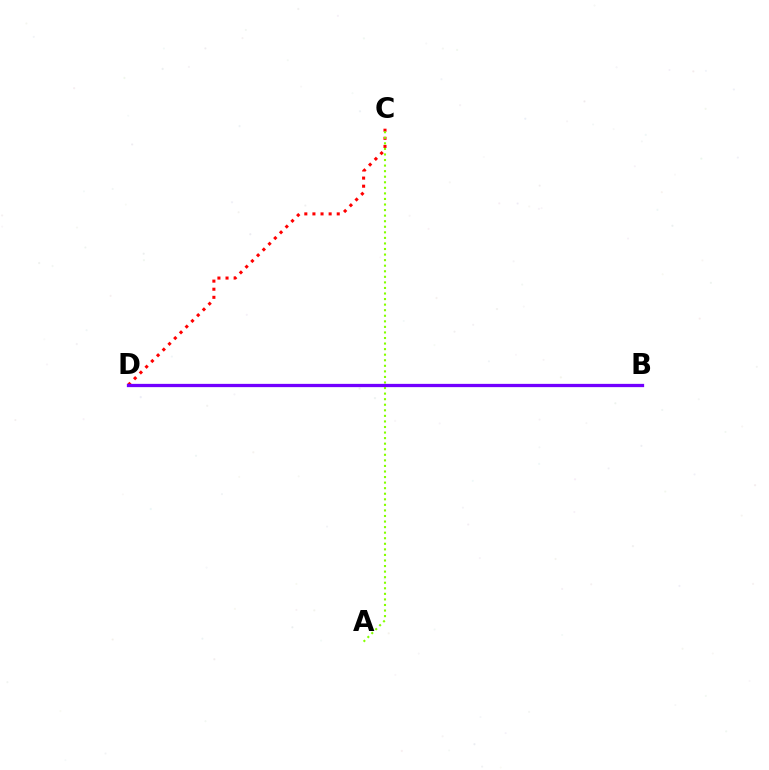{('C', 'D'): [{'color': '#ff0000', 'line_style': 'dotted', 'thickness': 2.2}], ('A', 'C'): [{'color': '#84ff00', 'line_style': 'dotted', 'thickness': 1.51}], ('B', 'D'): [{'color': '#00fff6', 'line_style': 'dotted', 'thickness': 1.84}, {'color': '#7200ff', 'line_style': 'solid', 'thickness': 2.36}]}